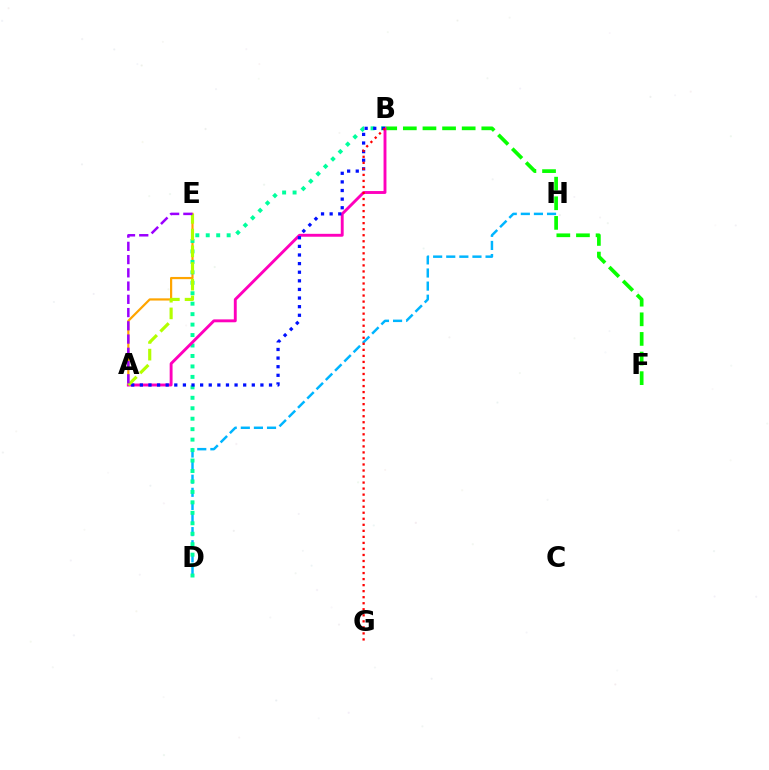{('B', 'F'): [{'color': '#08ff00', 'line_style': 'dashed', 'thickness': 2.66}], ('A', 'E'): [{'color': '#ffa500', 'line_style': 'solid', 'thickness': 1.59}, {'color': '#b3ff00', 'line_style': 'dashed', 'thickness': 2.27}, {'color': '#9b00ff', 'line_style': 'dashed', 'thickness': 1.8}], ('D', 'H'): [{'color': '#00b5ff', 'line_style': 'dashed', 'thickness': 1.78}], ('B', 'D'): [{'color': '#00ff9d', 'line_style': 'dotted', 'thickness': 2.84}], ('A', 'B'): [{'color': '#ff00bd', 'line_style': 'solid', 'thickness': 2.09}, {'color': '#0010ff', 'line_style': 'dotted', 'thickness': 2.34}], ('B', 'G'): [{'color': '#ff0000', 'line_style': 'dotted', 'thickness': 1.64}]}